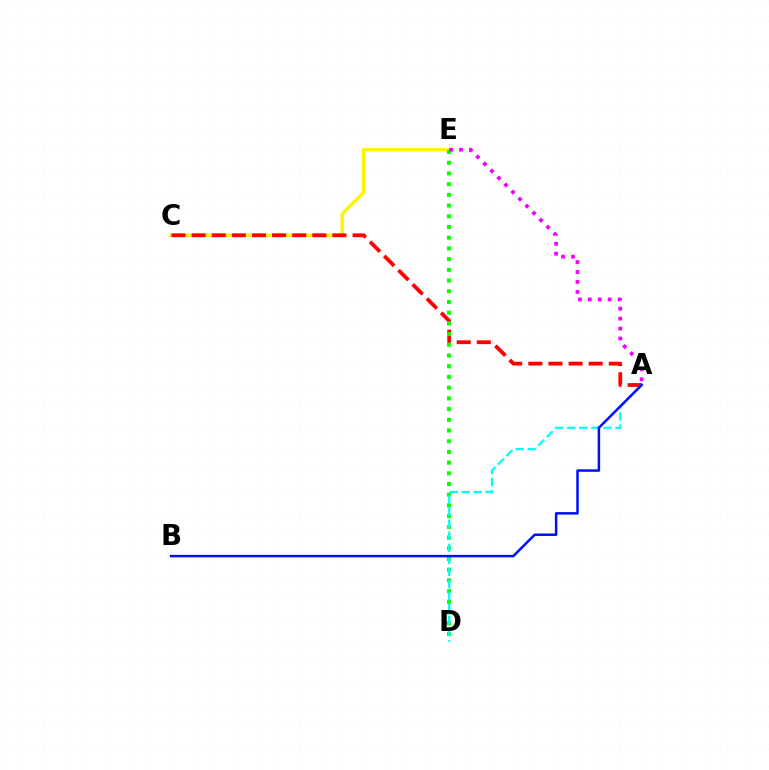{('C', 'E'): [{'color': '#fcf500', 'line_style': 'solid', 'thickness': 2.47}], ('A', 'C'): [{'color': '#ff0000', 'line_style': 'dashed', 'thickness': 2.73}], ('D', 'E'): [{'color': '#08ff00', 'line_style': 'dotted', 'thickness': 2.91}], ('A', 'D'): [{'color': '#00fff6', 'line_style': 'dashed', 'thickness': 1.64}], ('A', 'B'): [{'color': '#0010ff', 'line_style': 'solid', 'thickness': 1.8}], ('A', 'E'): [{'color': '#ee00ff', 'line_style': 'dotted', 'thickness': 2.7}]}